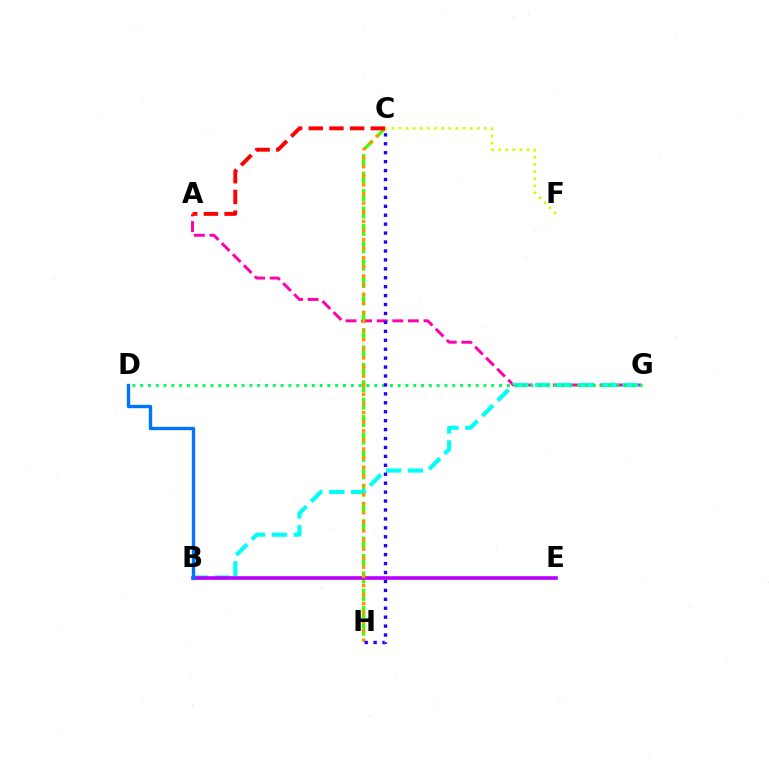{('A', 'G'): [{'color': '#ff00ac', 'line_style': 'dashed', 'thickness': 2.12}], ('C', 'H'): [{'color': '#3dff00', 'line_style': 'dashed', 'thickness': 2.36}, {'color': '#ff9400', 'line_style': 'dotted', 'thickness': 2.47}, {'color': '#2500ff', 'line_style': 'dotted', 'thickness': 2.43}], ('B', 'G'): [{'color': '#00fff6', 'line_style': 'dashed', 'thickness': 2.98}], ('B', 'E'): [{'color': '#b900ff', 'line_style': 'solid', 'thickness': 2.6}], ('A', 'C'): [{'color': '#ff0000', 'line_style': 'dashed', 'thickness': 2.81}], ('D', 'G'): [{'color': '#00ff5c', 'line_style': 'dotted', 'thickness': 2.12}], ('B', 'D'): [{'color': '#0074ff', 'line_style': 'solid', 'thickness': 2.42}], ('C', 'F'): [{'color': '#d1ff00', 'line_style': 'dotted', 'thickness': 1.93}]}